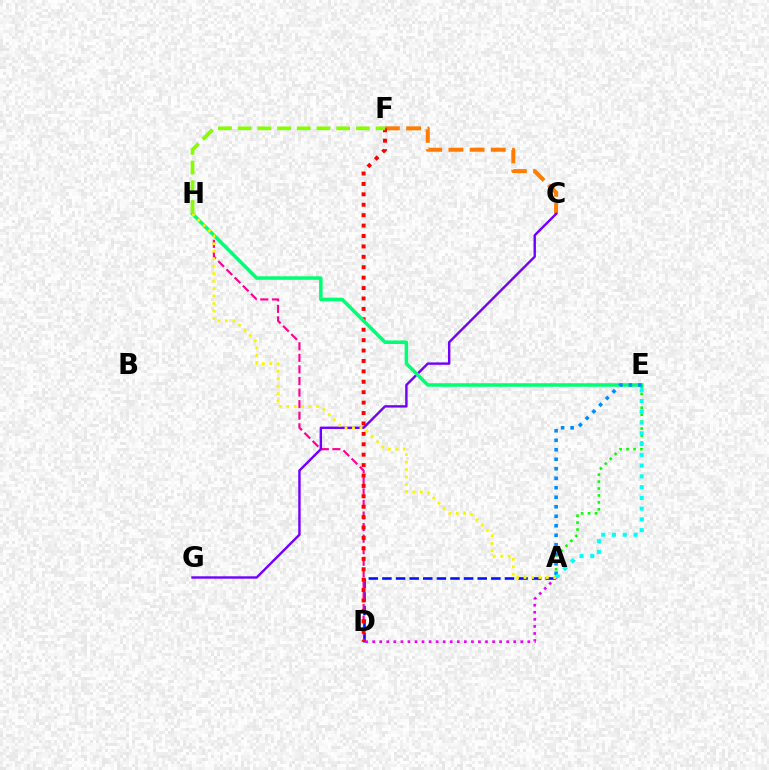{('A', 'D'): [{'color': '#0010ff', 'line_style': 'dashed', 'thickness': 1.85}, {'color': '#ee00ff', 'line_style': 'dotted', 'thickness': 1.92}], ('D', 'H'): [{'color': '#ff0094', 'line_style': 'dashed', 'thickness': 1.57}], ('C', 'F'): [{'color': '#ff7c00', 'line_style': 'dashed', 'thickness': 2.88}], ('A', 'E'): [{'color': '#08ff00', 'line_style': 'dotted', 'thickness': 1.88}, {'color': '#008cff', 'line_style': 'dotted', 'thickness': 2.58}, {'color': '#00fff6', 'line_style': 'dotted', 'thickness': 2.92}], ('C', 'G'): [{'color': '#7200ff', 'line_style': 'solid', 'thickness': 1.73}], ('D', 'F'): [{'color': '#ff0000', 'line_style': 'dotted', 'thickness': 2.83}], ('E', 'H'): [{'color': '#00ff74', 'line_style': 'solid', 'thickness': 2.54}], ('A', 'H'): [{'color': '#fcf500', 'line_style': 'dotted', 'thickness': 2.03}], ('F', 'H'): [{'color': '#84ff00', 'line_style': 'dashed', 'thickness': 2.68}]}